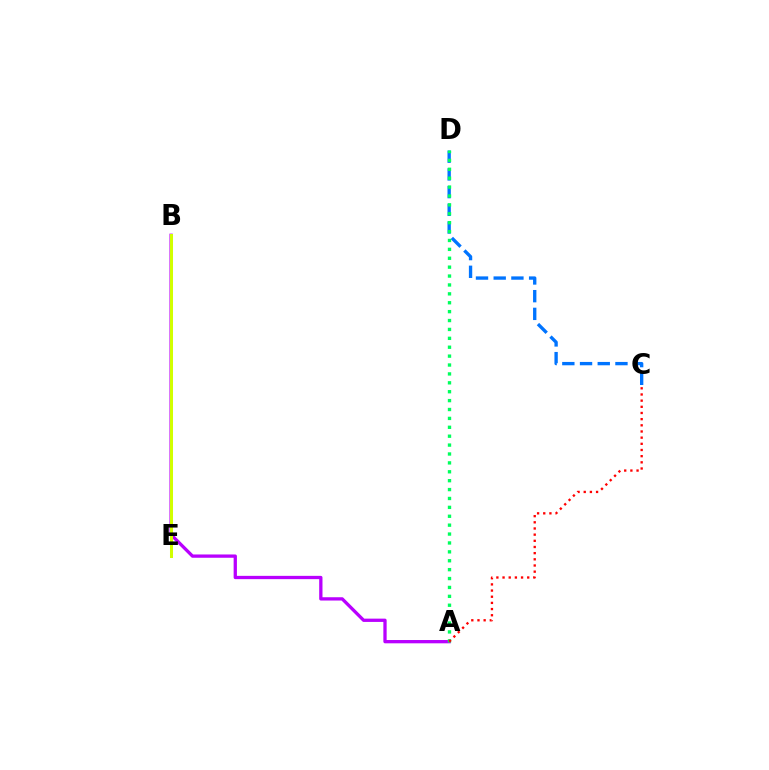{('C', 'D'): [{'color': '#0074ff', 'line_style': 'dashed', 'thickness': 2.41}], ('A', 'B'): [{'color': '#b900ff', 'line_style': 'solid', 'thickness': 2.37}], ('B', 'E'): [{'color': '#d1ff00', 'line_style': 'solid', 'thickness': 2.18}], ('A', 'D'): [{'color': '#00ff5c', 'line_style': 'dotted', 'thickness': 2.42}], ('A', 'C'): [{'color': '#ff0000', 'line_style': 'dotted', 'thickness': 1.68}]}